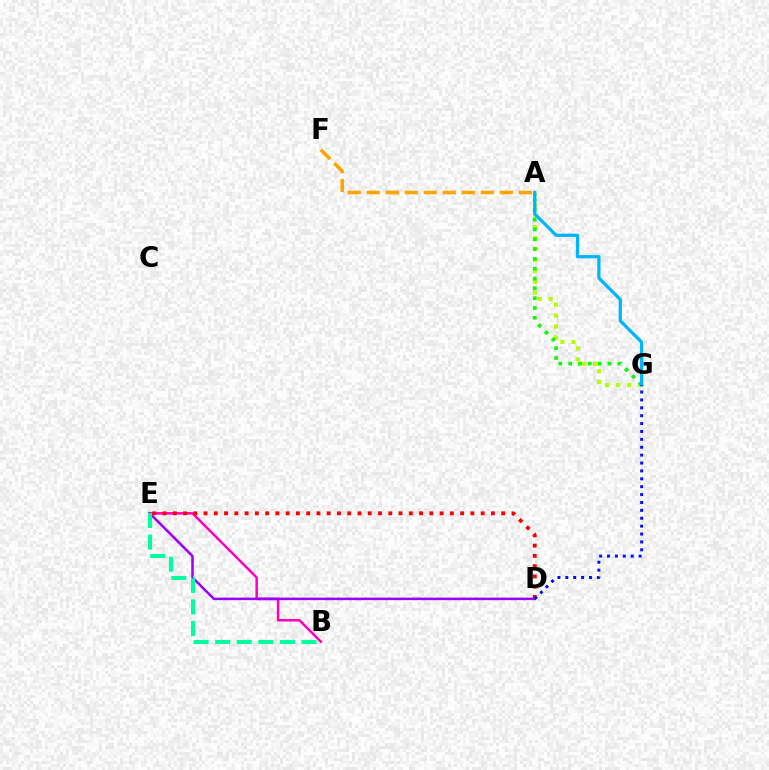{('B', 'E'): [{'color': '#ff00bd', 'line_style': 'solid', 'thickness': 1.8}, {'color': '#00ff9d', 'line_style': 'dashed', 'thickness': 2.93}], ('D', 'E'): [{'color': '#9b00ff', 'line_style': 'solid', 'thickness': 1.81}, {'color': '#ff0000', 'line_style': 'dotted', 'thickness': 2.79}], ('A', 'F'): [{'color': '#ffa500', 'line_style': 'dashed', 'thickness': 2.58}], ('A', 'G'): [{'color': '#b3ff00', 'line_style': 'dotted', 'thickness': 2.98}, {'color': '#08ff00', 'line_style': 'dotted', 'thickness': 2.67}, {'color': '#00b5ff', 'line_style': 'solid', 'thickness': 2.33}], ('D', 'G'): [{'color': '#0010ff', 'line_style': 'dotted', 'thickness': 2.14}]}